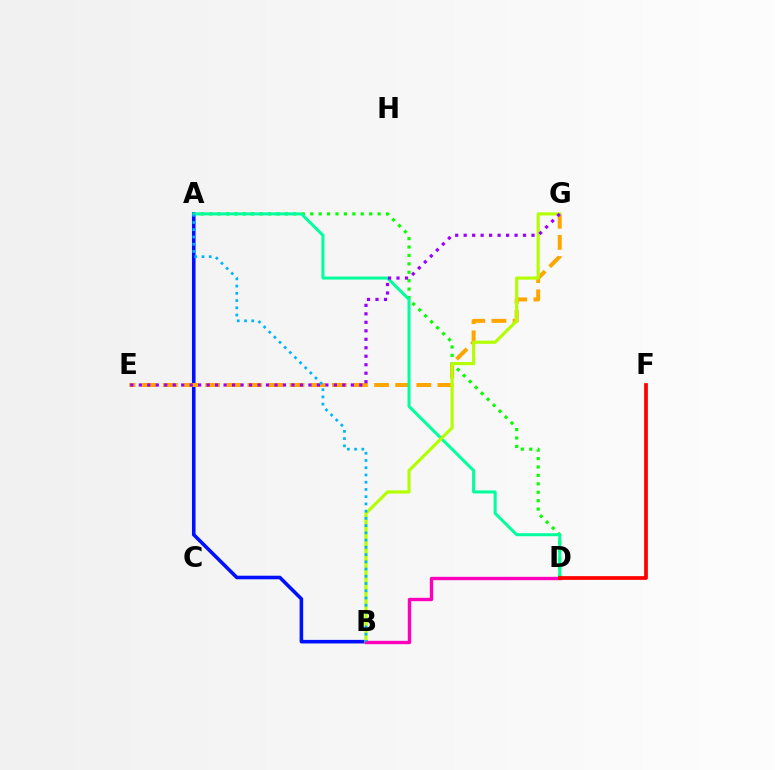{('A', 'D'): [{'color': '#08ff00', 'line_style': 'dotted', 'thickness': 2.29}, {'color': '#00ff9d', 'line_style': 'solid', 'thickness': 2.17}], ('A', 'B'): [{'color': '#0010ff', 'line_style': 'solid', 'thickness': 2.57}, {'color': '#00b5ff', 'line_style': 'dotted', 'thickness': 1.97}], ('E', 'G'): [{'color': '#ffa500', 'line_style': 'dashed', 'thickness': 2.87}, {'color': '#9b00ff', 'line_style': 'dotted', 'thickness': 2.3}], ('B', 'G'): [{'color': '#b3ff00', 'line_style': 'solid', 'thickness': 2.26}], ('B', 'D'): [{'color': '#ff00bd', 'line_style': 'solid', 'thickness': 2.42}], ('D', 'F'): [{'color': '#ff0000', 'line_style': 'solid', 'thickness': 2.68}]}